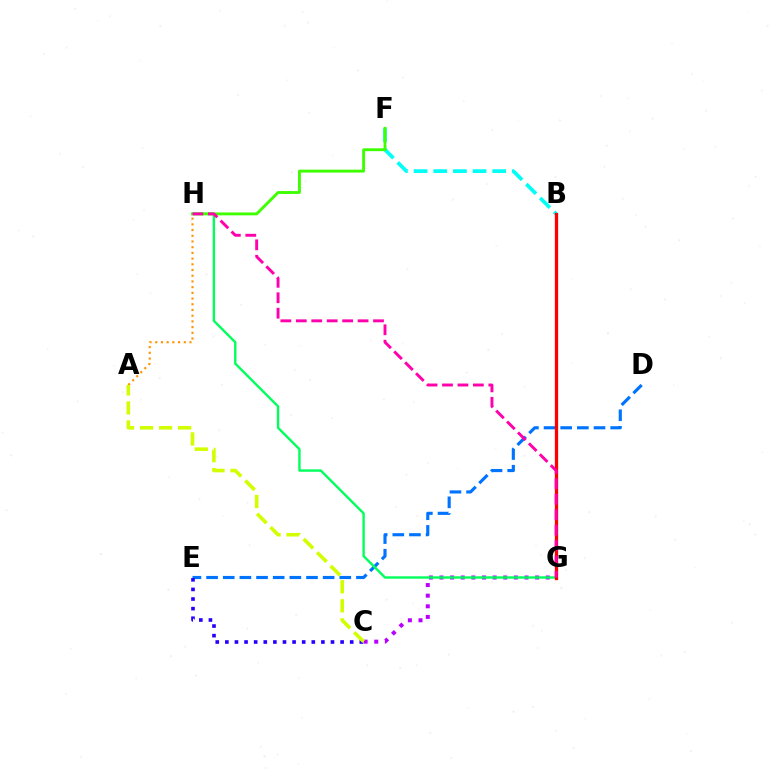{('A', 'H'): [{'color': '#ff9400', 'line_style': 'dotted', 'thickness': 1.55}], ('C', 'G'): [{'color': '#b900ff', 'line_style': 'dotted', 'thickness': 2.89}], ('D', 'E'): [{'color': '#0074ff', 'line_style': 'dashed', 'thickness': 2.26}], ('C', 'E'): [{'color': '#2500ff', 'line_style': 'dotted', 'thickness': 2.61}], ('B', 'F'): [{'color': '#00fff6', 'line_style': 'dashed', 'thickness': 2.67}], ('G', 'H'): [{'color': '#00ff5c', 'line_style': 'solid', 'thickness': 1.71}, {'color': '#ff00ac', 'line_style': 'dashed', 'thickness': 2.1}], ('F', 'H'): [{'color': '#3dff00', 'line_style': 'solid', 'thickness': 2.07}], ('A', 'C'): [{'color': '#d1ff00', 'line_style': 'dashed', 'thickness': 2.59}], ('B', 'G'): [{'color': '#ff0000', 'line_style': 'solid', 'thickness': 2.37}]}